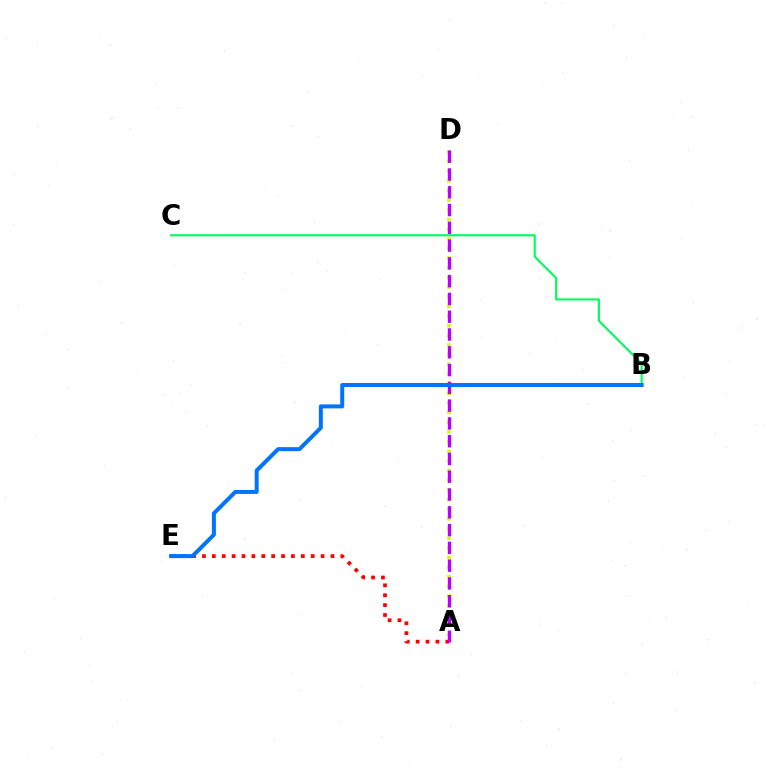{('B', 'C'): [{'color': '#00ff5c', 'line_style': 'solid', 'thickness': 1.53}], ('A', 'E'): [{'color': '#ff0000', 'line_style': 'dotted', 'thickness': 2.69}], ('A', 'D'): [{'color': '#d1ff00', 'line_style': 'dotted', 'thickness': 2.62}, {'color': '#b900ff', 'line_style': 'dashed', 'thickness': 2.42}], ('B', 'E'): [{'color': '#0074ff', 'line_style': 'solid', 'thickness': 2.88}]}